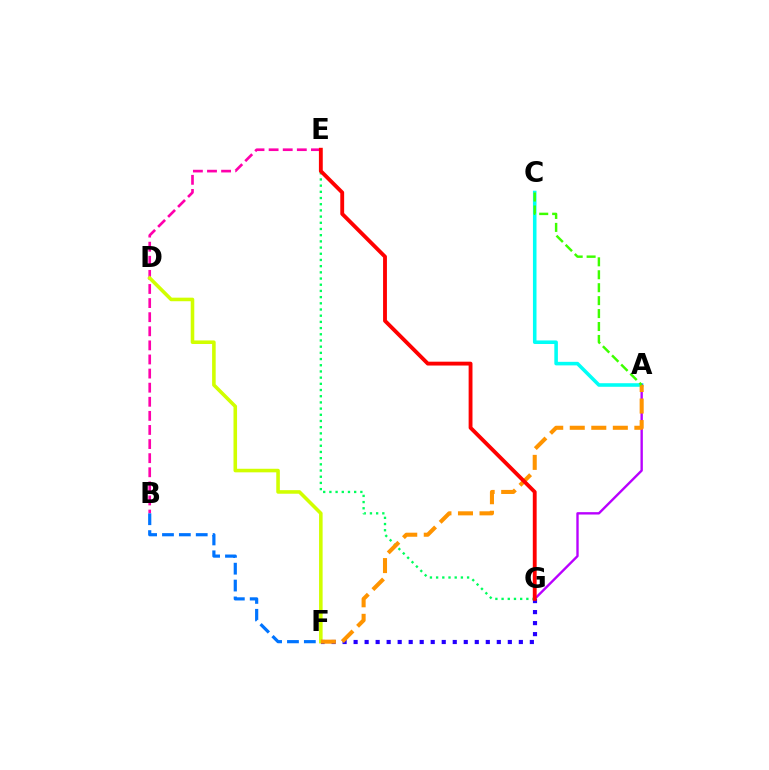{('A', 'C'): [{'color': '#00fff6', 'line_style': 'solid', 'thickness': 2.56}, {'color': '#3dff00', 'line_style': 'dashed', 'thickness': 1.76}], ('B', 'E'): [{'color': '#ff00ac', 'line_style': 'dashed', 'thickness': 1.92}], ('D', 'F'): [{'color': '#d1ff00', 'line_style': 'solid', 'thickness': 2.57}], ('F', 'G'): [{'color': '#2500ff', 'line_style': 'dotted', 'thickness': 2.99}], ('A', 'G'): [{'color': '#b900ff', 'line_style': 'solid', 'thickness': 1.71}], ('E', 'G'): [{'color': '#00ff5c', 'line_style': 'dotted', 'thickness': 1.68}, {'color': '#ff0000', 'line_style': 'solid', 'thickness': 2.77}], ('A', 'F'): [{'color': '#ff9400', 'line_style': 'dashed', 'thickness': 2.93}], ('B', 'F'): [{'color': '#0074ff', 'line_style': 'dashed', 'thickness': 2.29}]}